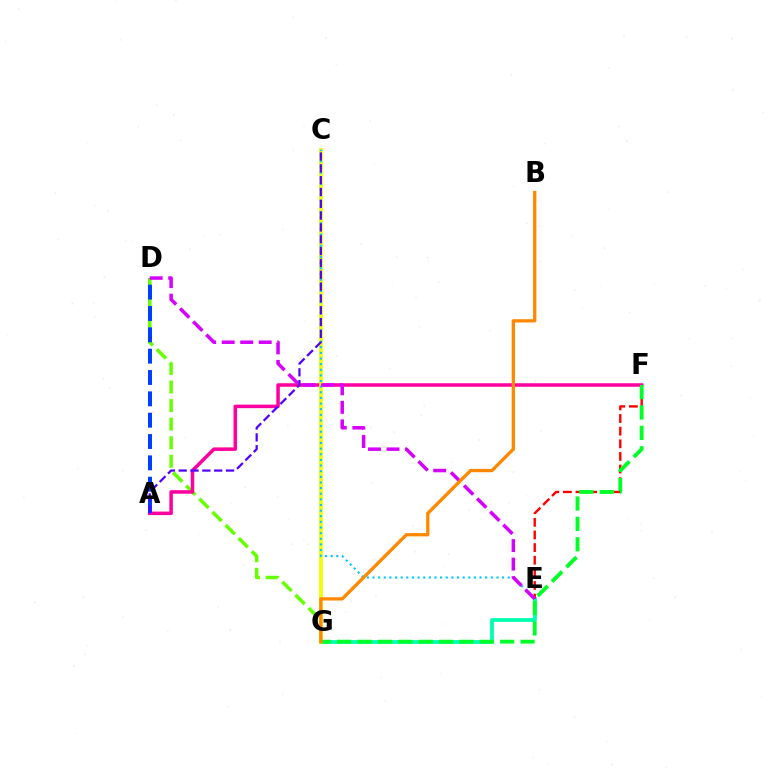{('D', 'G'): [{'color': '#66ff00', 'line_style': 'dashed', 'thickness': 2.52}], ('E', 'G'): [{'color': '#00ffaf', 'line_style': 'solid', 'thickness': 2.73}], ('A', 'F'): [{'color': '#ff00a0', 'line_style': 'solid', 'thickness': 2.54}], ('E', 'F'): [{'color': '#ff0000', 'line_style': 'dashed', 'thickness': 1.72}], ('C', 'G'): [{'color': '#eeff00', 'line_style': 'solid', 'thickness': 2.72}], ('A', 'D'): [{'color': '#003fff', 'line_style': 'dashed', 'thickness': 2.9}], ('F', 'G'): [{'color': '#00ff27', 'line_style': 'dashed', 'thickness': 2.77}], ('C', 'E'): [{'color': '#00c7ff', 'line_style': 'dotted', 'thickness': 1.53}], ('D', 'E'): [{'color': '#d600ff', 'line_style': 'dashed', 'thickness': 2.52}], ('B', 'G'): [{'color': '#ff8800', 'line_style': 'solid', 'thickness': 2.38}], ('A', 'C'): [{'color': '#4f00ff', 'line_style': 'dashed', 'thickness': 1.61}]}